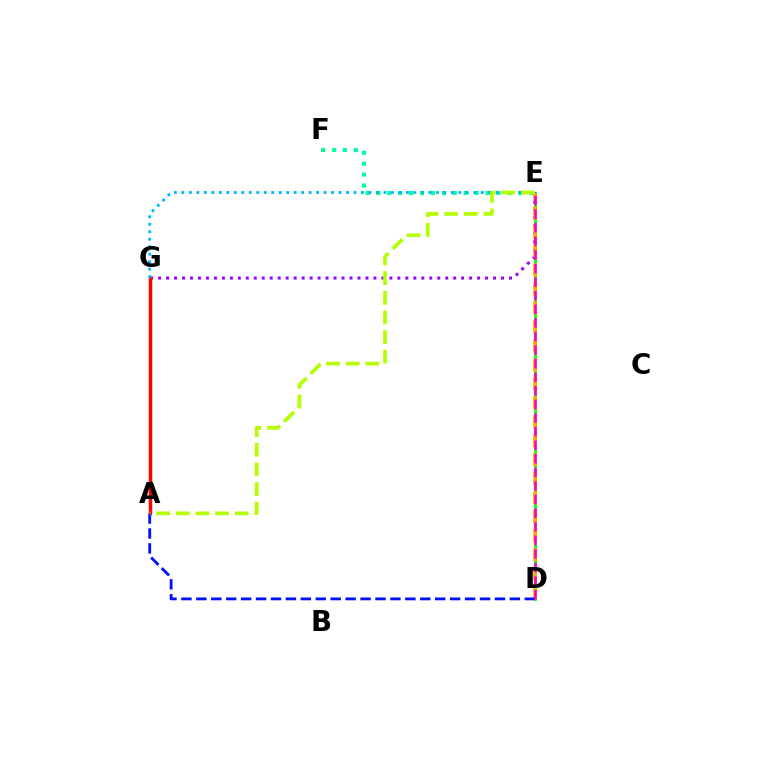{('D', 'E'): [{'color': '#08ff00', 'line_style': 'solid', 'thickness': 2.0}, {'color': '#ffa500', 'line_style': 'dashed', 'thickness': 2.58}, {'color': '#ff00bd', 'line_style': 'dashed', 'thickness': 1.85}], ('E', 'G'): [{'color': '#9b00ff', 'line_style': 'dotted', 'thickness': 2.17}, {'color': '#00b5ff', 'line_style': 'dotted', 'thickness': 2.03}], ('A', 'G'): [{'color': '#ff0000', 'line_style': 'solid', 'thickness': 2.51}], ('E', 'F'): [{'color': '#00ff9d', 'line_style': 'dotted', 'thickness': 2.97}], ('A', 'D'): [{'color': '#0010ff', 'line_style': 'dashed', 'thickness': 2.03}], ('A', 'E'): [{'color': '#b3ff00', 'line_style': 'dashed', 'thickness': 2.67}]}